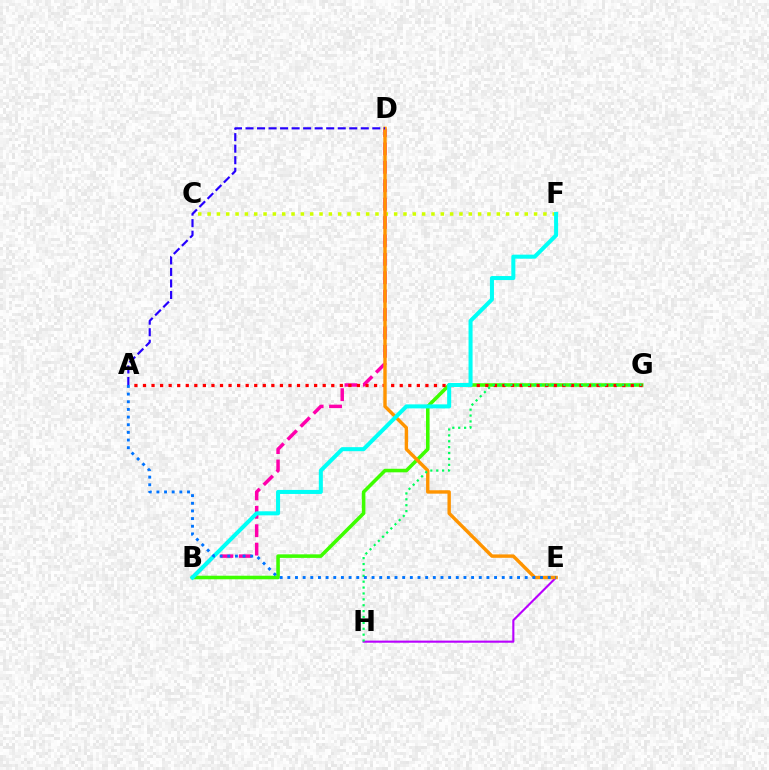{('B', 'G'): [{'color': '#3dff00', 'line_style': 'solid', 'thickness': 2.56}], ('E', 'H'): [{'color': '#b900ff', 'line_style': 'solid', 'thickness': 1.52}], ('B', 'D'): [{'color': '#ff00ac', 'line_style': 'dashed', 'thickness': 2.5}], ('A', 'G'): [{'color': '#ff0000', 'line_style': 'dotted', 'thickness': 2.33}], ('C', 'F'): [{'color': '#d1ff00', 'line_style': 'dotted', 'thickness': 2.53}], ('D', 'E'): [{'color': '#ff9400', 'line_style': 'solid', 'thickness': 2.46}], ('G', 'H'): [{'color': '#00ff5c', 'line_style': 'dotted', 'thickness': 1.6}], ('A', 'D'): [{'color': '#2500ff', 'line_style': 'dashed', 'thickness': 1.57}], ('B', 'F'): [{'color': '#00fff6', 'line_style': 'solid', 'thickness': 2.9}], ('A', 'E'): [{'color': '#0074ff', 'line_style': 'dotted', 'thickness': 2.08}]}